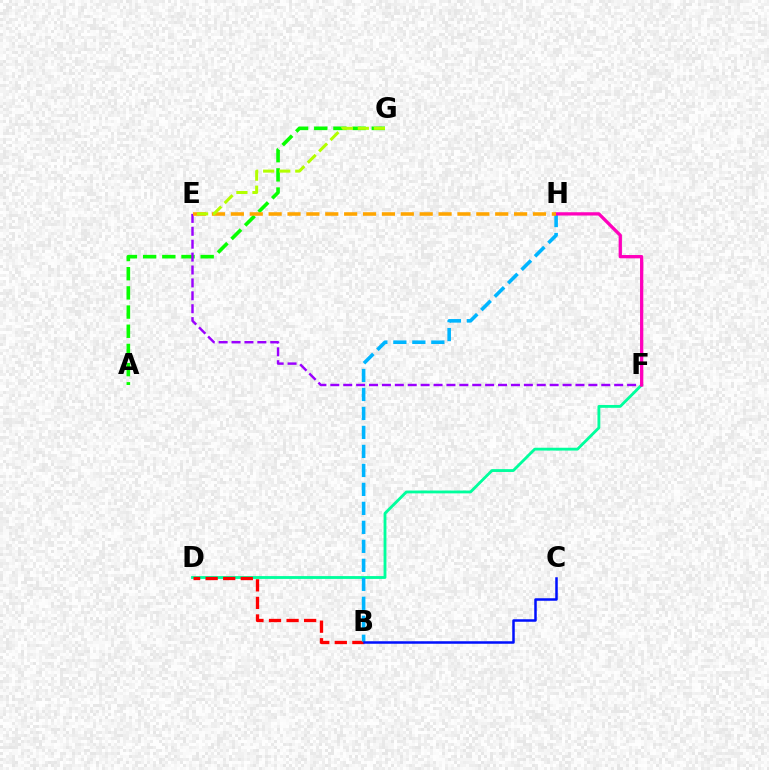{('D', 'F'): [{'color': '#00ff9d', 'line_style': 'solid', 'thickness': 2.04}], ('A', 'G'): [{'color': '#08ff00', 'line_style': 'dashed', 'thickness': 2.61}], ('B', 'D'): [{'color': '#ff0000', 'line_style': 'dashed', 'thickness': 2.39}], ('B', 'H'): [{'color': '#00b5ff', 'line_style': 'dashed', 'thickness': 2.58}], ('B', 'C'): [{'color': '#0010ff', 'line_style': 'solid', 'thickness': 1.8}], ('E', 'F'): [{'color': '#9b00ff', 'line_style': 'dashed', 'thickness': 1.75}], ('F', 'H'): [{'color': '#ff00bd', 'line_style': 'solid', 'thickness': 2.36}], ('E', 'H'): [{'color': '#ffa500', 'line_style': 'dashed', 'thickness': 2.57}], ('E', 'G'): [{'color': '#b3ff00', 'line_style': 'dashed', 'thickness': 2.18}]}